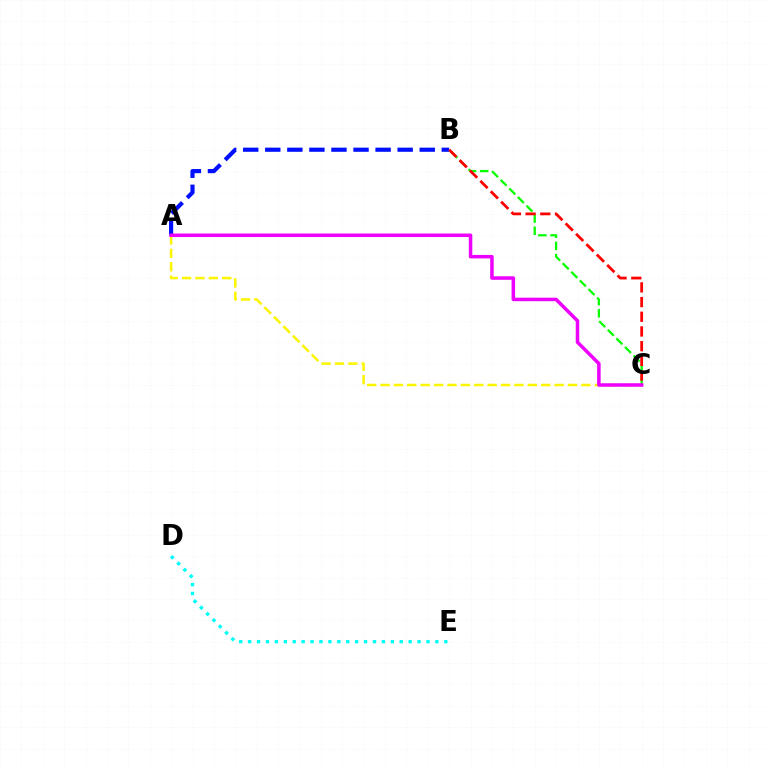{('B', 'C'): [{'color': '#08ff00', 'line_style': 'dashed', 'thickness': 1.65}, {'color': '#ff0000', 'line_style': 'dashed', 'thickness': 2.0}], ('A', 'C'): [{'color': '#fcf500', 'line_style': 'dashed', 'thickness': 1.82}, {'color': '#ee00ff', 'line_style': 'solid', 'thickness': 2.53}], ('D', 'E'): [{'color': '#00fff6', 'line_style': 'dotted', 'thickness': 2.42}], ('A', 'B'): [{'color': '#0010ff', 'line_style': 'dashed', 'thickness': 3.0}]}